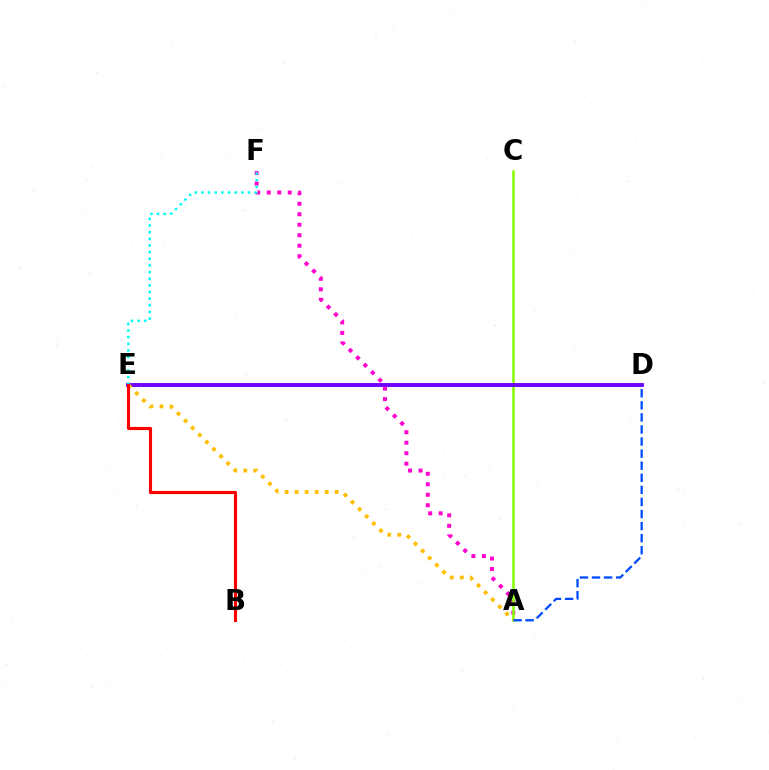{('A', 'F'): [{'color': '#ff00cf', 'line_style': 'dotted', 'thickness': 2.85}], ('A', 'C'): [{'color': '#84ff00', 'line_style': 'solid', 'thickness': 1.82}], ('D', 'E'): [{'color': '#00ff39', 'line_style': 'dotted', 'thickness': 1.9}, {'color': '#7200ff', 'line_style': 'solid', 'thickness': 2.8}], ('A', 'E'): [{'color': '#ffbd00', 'line_style': 'dotted', 'thickness': 2.73}], ('E', 'F'): [{'color': '#00fff6', 'line_style': 'dotted', 'thickness': 1.81}], ('B', 'E'): [{'color': '#ff0000', 'line_style': 'solid', 'thickness': 2.25}], ('A', 'D'): [{'color': '#004bff', 'line_style': 'dashed', 'thickness': 1.64}]}